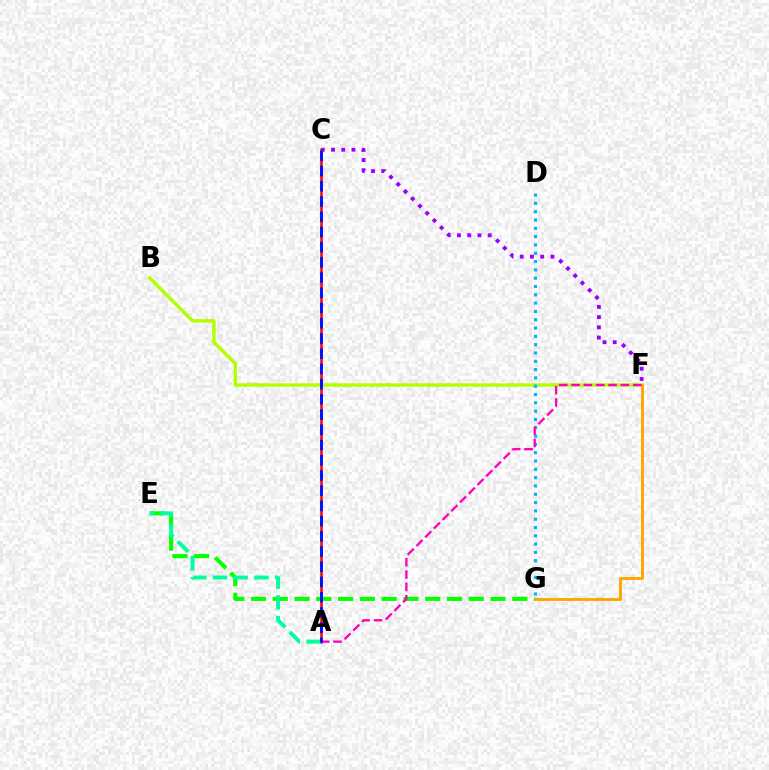{('B', 'F'): [{'color': '#b3ff00', 'line_style': 'solid', 'thickness': 2.47}], ('C', 'F'): [{'color': '#9b00ff', 'line_style': 'dotted', 'thickness': 2.78}], ('F', 'G'): [{'color': '#ffa500', 'line_style': 'solid', 'thickness': 2.09}], ('A', 'C'): [{'color': '#ff0000', 'line_style': 'solid', 'thickness': 1.82}, {'color': '#0010ff', 'line_style': 'dashed', 'thickness': 2.07}], ('D', 'G'): [{'color': '#00b5ff', 'line_style': 'dotted', 'thickness': 2.26}], ('E', 'G'): [{'color': '#08ff00', 'line_style': 'dashed', 'thickness': 2.96}], ('A', 'F'): [{'color': '#ff00bd', 'line_style': 'dashed', 'thickness': 1.67}], ('A', 'E'): [{'color': '#00ff9d', 'line_style': 'dashed', 'thickness': 2.82}]}